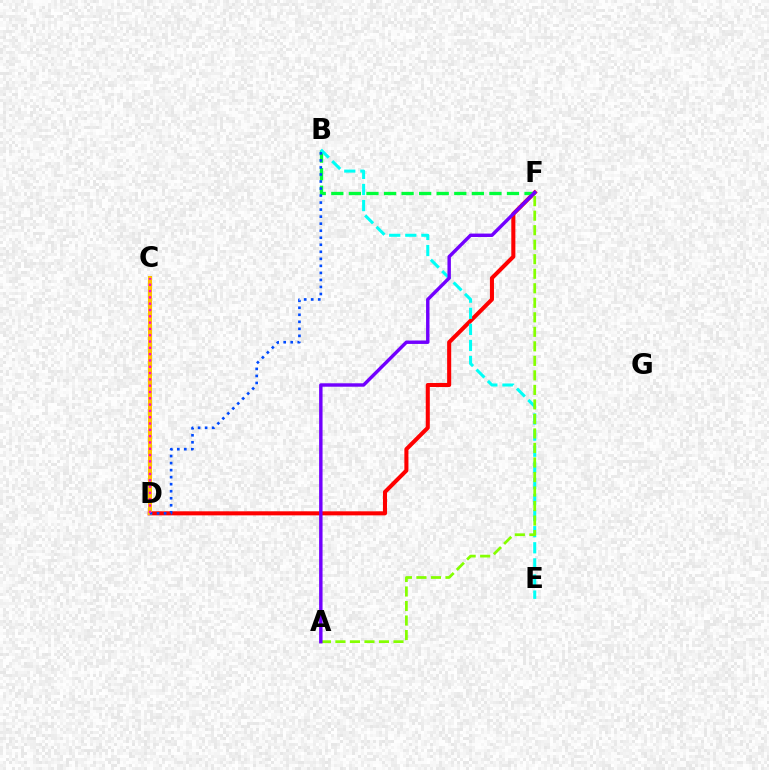{('D', 'F'): [{'color': '#ff0000', 'line_style': 'solid', 'thickness': 2.92}], ('C', 'D'): [{'color': '#ffbd00', 'line_style': 'solid', 'thickness': 2.91}, {'color': '#ff00cf', 'line_style': 'dotted', 'thickness': 1.71}], ('B', 'F'): [{'color': '#00ff39', 'line_style': 'dashed', 'thickness': 2.39}], ('B', 'E'): [{'color': '#00fff6', 'line_style': 'dashed', 'thickness': 2.19}], ('A', 'F'): [{'color': '#84ff00', 'line_style': 'dashed', 'thickness': 1.97}, {'color': '#7200ff', 'line_style': 'solid', 'thickness': 2.46}], ('B', 'D'): [{'color': '#004bff', 'line_style': 'dotted', 'thickness': 1.91}]}